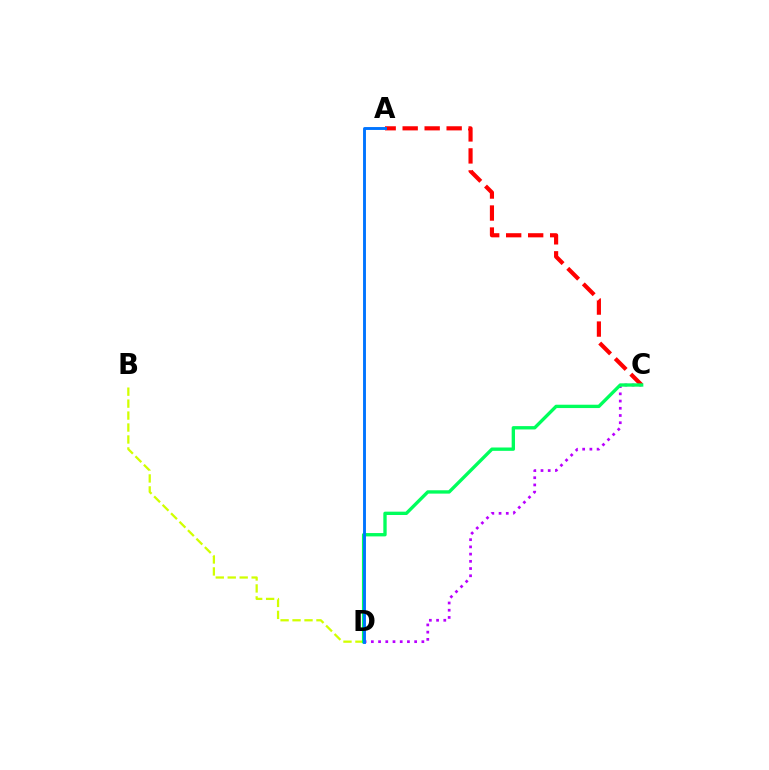{('B', 'D'): [{'color': '#d1ff00', 'line_style': 'dashed', 'thickness': 1.62}], ('C', 'D'): [{'color': '#b900ff', 'line_style': 'dotted', 'thickness': 1.96}, {'color': '#00ff5c', 'line_style': 'solid', 'thickness': 2.41}], ('A', 'C'): [{'color': '#ff0000', 'line_style': 'dashed', 'thickness': 2.99}], ('A', 'D'): [{'color': '#0074ff', 'line_style': 'solid', 'thickness': 2.08}]}